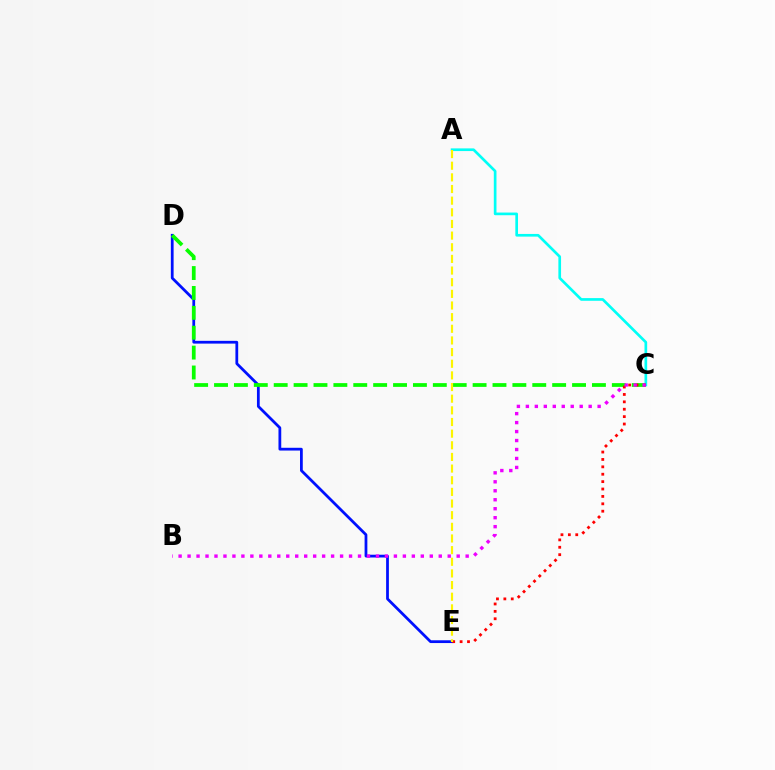{('A', 'C'): [{'color': '#00fff6', 'line_style': 'solid', 'thickness': 1.93}], ('D', 'E'): [{'color': '#0010ff', 'line_style': 'solid', 'thickness': 1.99}], ('C', 'D'): [{'color': '#08ff00', 'line_style': 'dashed', 'thickness': 2.7}], ('C', 'E'): [{'color': '#ff0000', 'line_style': 'dotted', 'thickness': 2.01}], ('B', 'C'): [{'color': '#ee00ff', 'line_style': 'dotted', 'thickness': 2.44}], ('A', 'E'): [{'color': '#fcf500', 'line_style': 'dashed', 'thickness': 1.58}]}